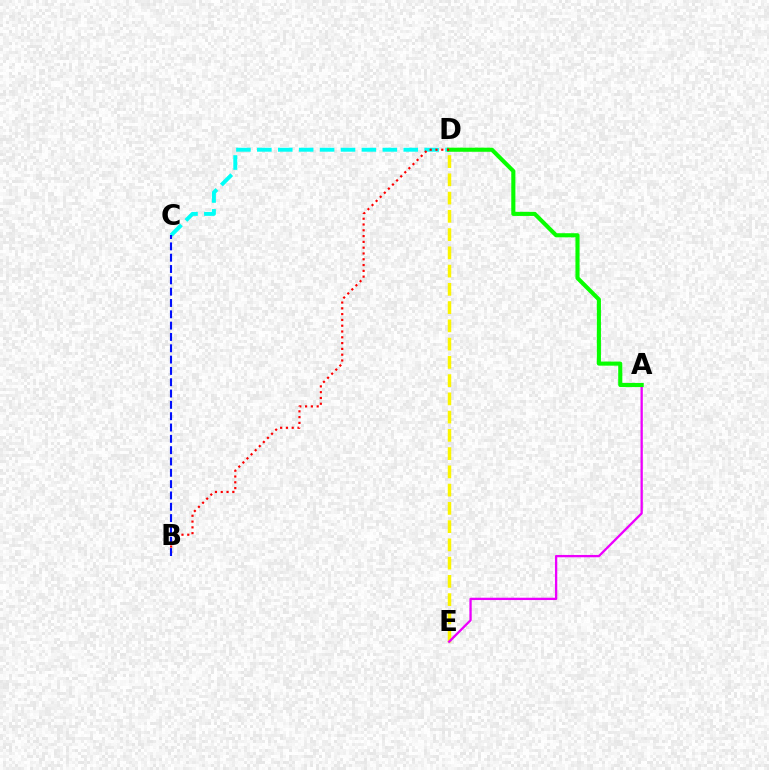{('D', 'E'): [{'color': '#fcf500', 'line_style': 'dashed', 'thickness': 2.48}], ('A', 'E'): [{'color': '#ee00ff', 'line_style': 'solid', 'thickness': 1.67}], ('C', 'D'): [{'color': '#00fff6', 'line_style': 'dashed', 'thickness': 2.84}], ('A', 'D'): [{'color': '#08ff00', 'line_style': 'solid', 'thickness': 2.96}], ('B', 'D'): [{'color': '#ff0000', 'line_style': 'dotted', 'thickness': 1.57}], ('B', 'C'): [{'color': '#0010ff', 'line_style': 'dashed', 'thickness': 1.54}]}